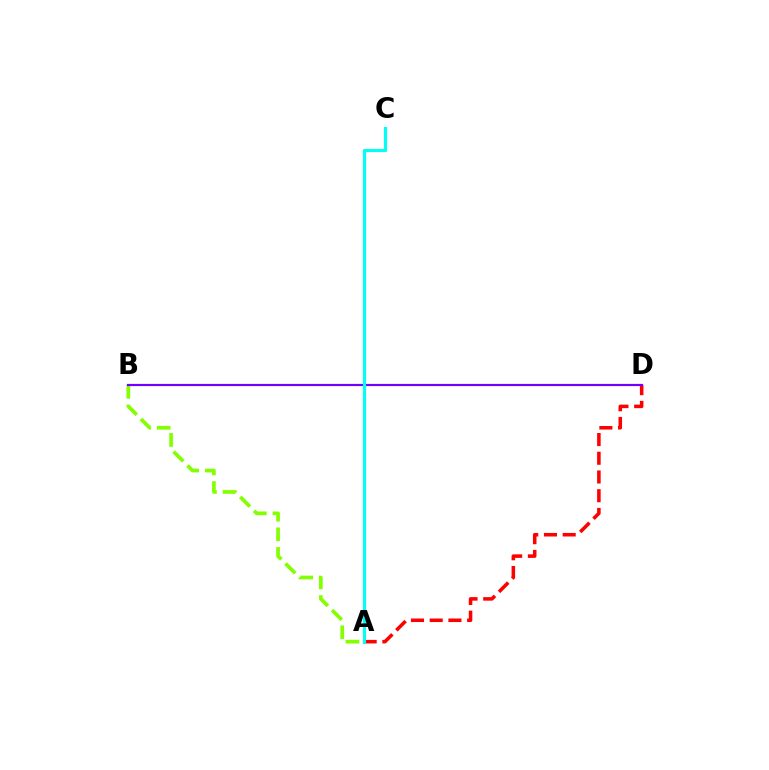{('A', 'B'): [{'color': '#84ff00', 'line_style': 'dashed', 'thickness': 2.66}], ('A', 'D'): [{'color': '#ff0000', 'line_style': 'dashed', 'thickness': 2.54}], ('B', 'D'): [{'color': '#7200ff', 'line_style': 'solid', 'thickness': 1.59}], ('A', 'C'): [{'color': '#00fff6', 'line_style': 'solid', 'thickness': 2.25}]}